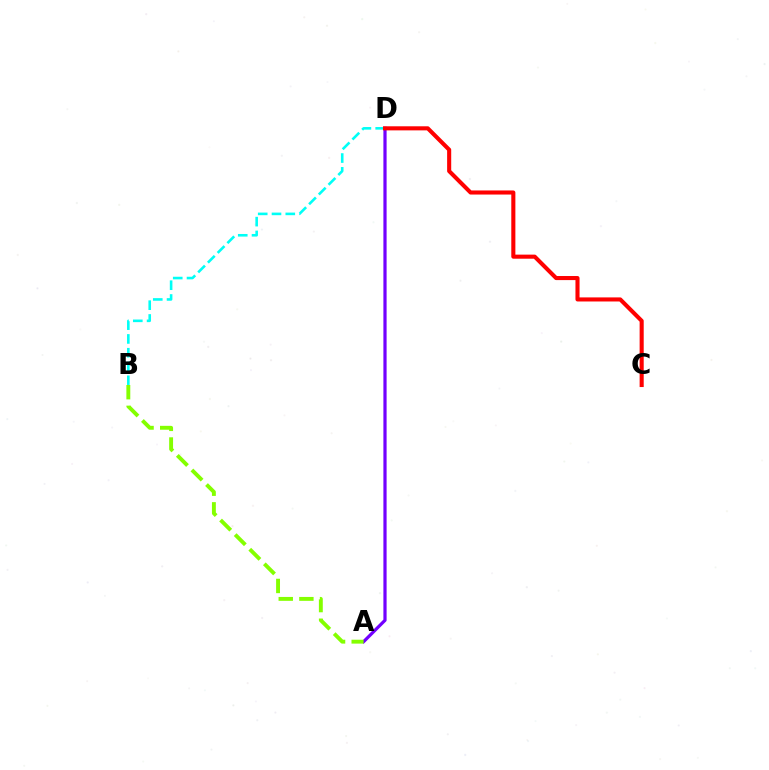{('B', 'D'): [{'color': '#00fff6', 'line_style': 'dashed', 'thickness': 1.87}], ('A', 'D'): [{'color': '#7200ff', 'line_style': 'solid', 'thickness': 2.31}], ('A', 'B'): [{'color': '#84ff00', 'line_style': 'dashed', 'thickness': 2.8}], ('C', 'D'): [{'color': '#ff0000', 'line_style': 'solid', 'thickness': 2.94}]}